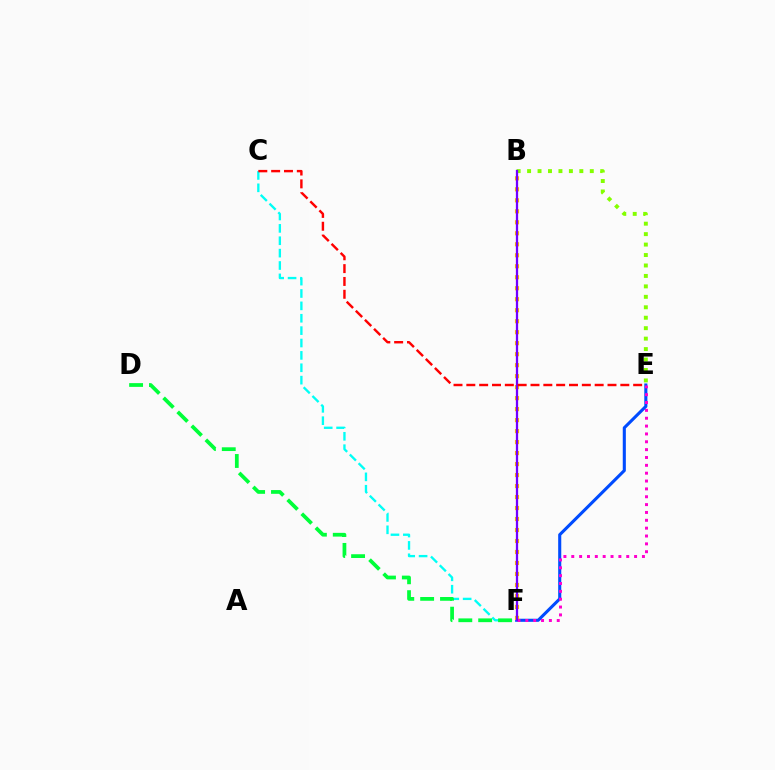{('B', 'E'): [{'color': '#84ff00', 'line_style': 'dotted', 'thickness': 2.84}], ('E', 'F'): [{'color': '#004bff', 'line_style': 'solid', 'thickness': 2.22}, {'color': '#ff00cf', 'line_style': 'dotted', 'thickness': 2.13}], ('B', 'F'): [{'color': '#ffbd00', 'line_style': 'dotted', 'thickness': 2.99}, {'color': '#7200ff', 'line_style': 'solid', 'thickness': 1.63}], ('C', 'F'): [{'color': '#00fff6', 'line_style': 'dashed', 'thickness': 1.68}], ('D', 'F'): [{'color': '#00ff39', 'line_style': 'dashed', 'thickness': 2.7}], ('C', 'E'): [{'color': '#ff0000', 'line_style': 'dashed', 'thickness': 1.74}]}